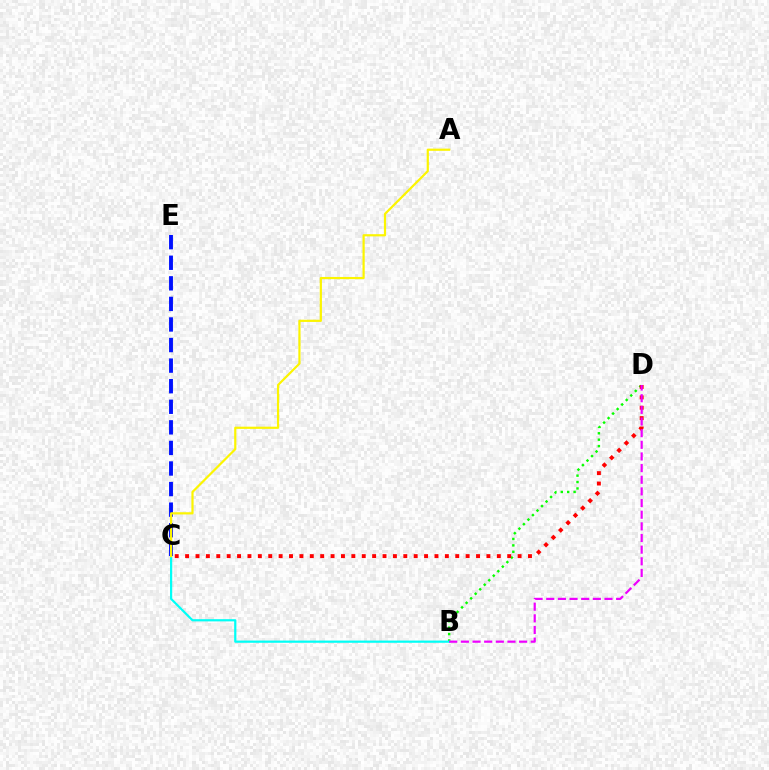{('B', 'D'): [{'color': '#08ff00', 'line_style': 'dotted', 'thickness': 1.74}, {'color': '#ee00ff', 'line_style': 'dashed', 'thickness': 1.58}], ('C', 'D'): [{'color': '#ff0000', 'line_style': 'dotted', 'thickness': 2.82}], ('B', 'C'): [{'color': '#00fff6', 'line_style': 'solid', 'thickness': 1.59}], ('C', 'E'): [{'color': '#0010ff', 'line_style': 'dashed', 'thickness': 2.79}], ('A', 'C'): [{'color': '#fcf500', 'line_style': 'solid', 'thickness': 1.58}]}